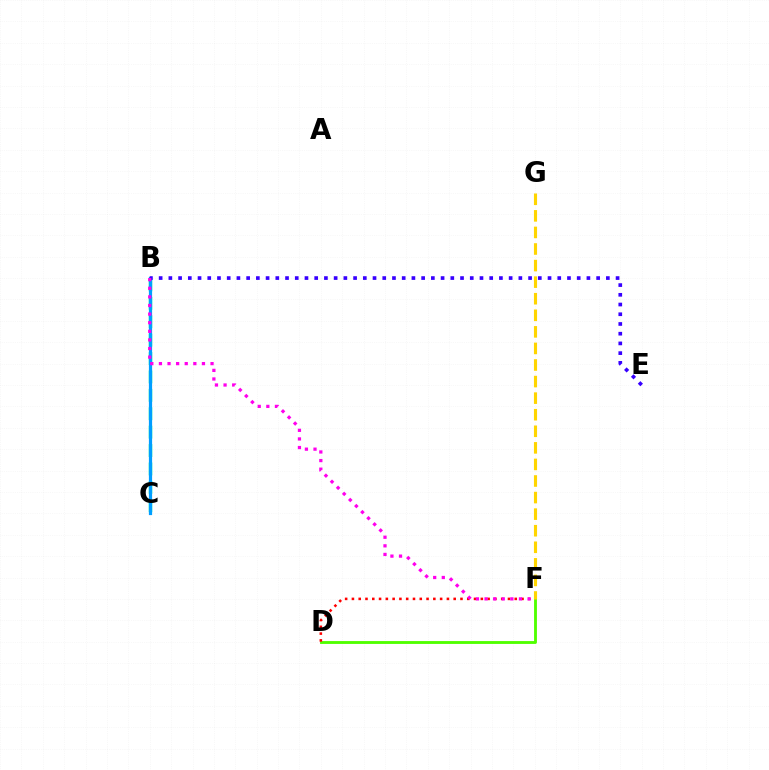{('B', 'C'): [{'color': '#00ff86', 'line_style': 'dashed', 'thickness': 2.5}, {'color': '#009eff', 'line_style': 'solid', 'thickness': 2.31}], ('D', 'F'): [{'color': '#4fff00', 'line_style': 'solid', 'thickness': 2.05}, {'color': '#ff0000', 'line_style': 'dotted', 'thickness': 1.84}], ('B', 'E'): [{'color': '#3700ff', 'line_style': 'dotted', 'thickness': 2.64}], ('F', 'G'): [{'color': '#ffd500', 'line_style': 'dashed', 'thickness': 2.25}], ('B', 'F'): [{'color': '#ff00ed', 'line_style': 'dotted', 'thickness': 2.34}]}